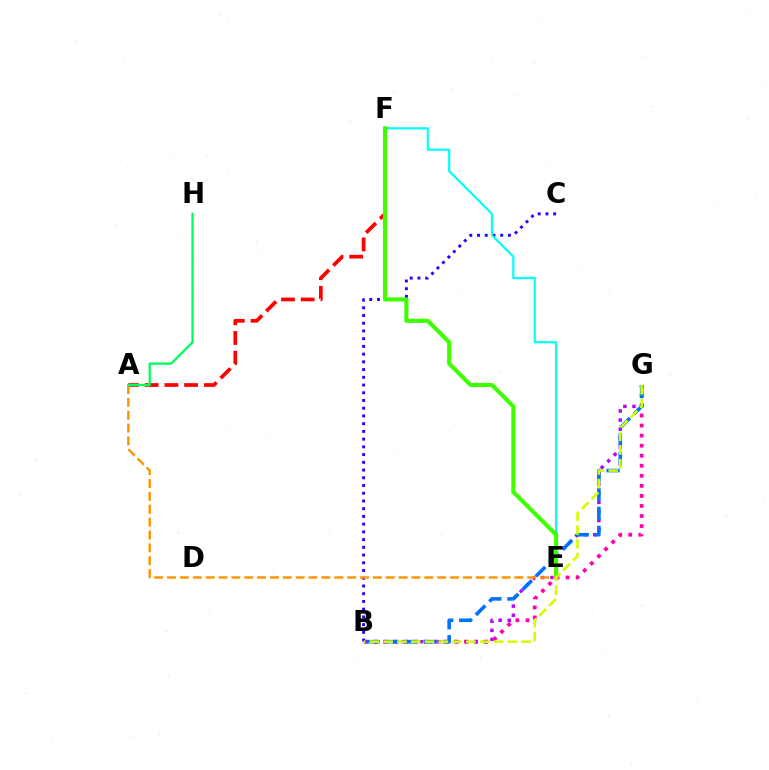{('B', 'G'): [{'color': '#ff00ac', 'line_style': 'dotted', 'thickness': 2.73}, {'color': '#b900ff', 'line_style': 'dotted', 'thickness': 2.48}, {'color': '#0074ff', 'line_style': 'dashed', 'thickness': 2.58}, {'color': '#d1ff00', 'line_style': 'dashed', 'thickness': 1.87}], ('A', 'F'): [{'color': '#ff0000', 'line_style': 'dashed', 'thickness': 2.67}], ('B', 'C'): [{'color': '#2500ff', 'line_style': 'dotted', 'thickness': 2.1}], ('E', 'F'): [{'color': '#00fff6', 'line_style': 'solid', 'thickness': 1.57}, {'color': '#3dff00', 'line_style': 'solid', 'thickness': 2.95}], ('A', 'E'): [{'color': '#ff9400', 'line_style': 'dashed', 'thickness': 1.75}], ('A', 'H'): [{'color': '#00ff5c', 'line_style': 'solid', 'thickness': 1.66}]}